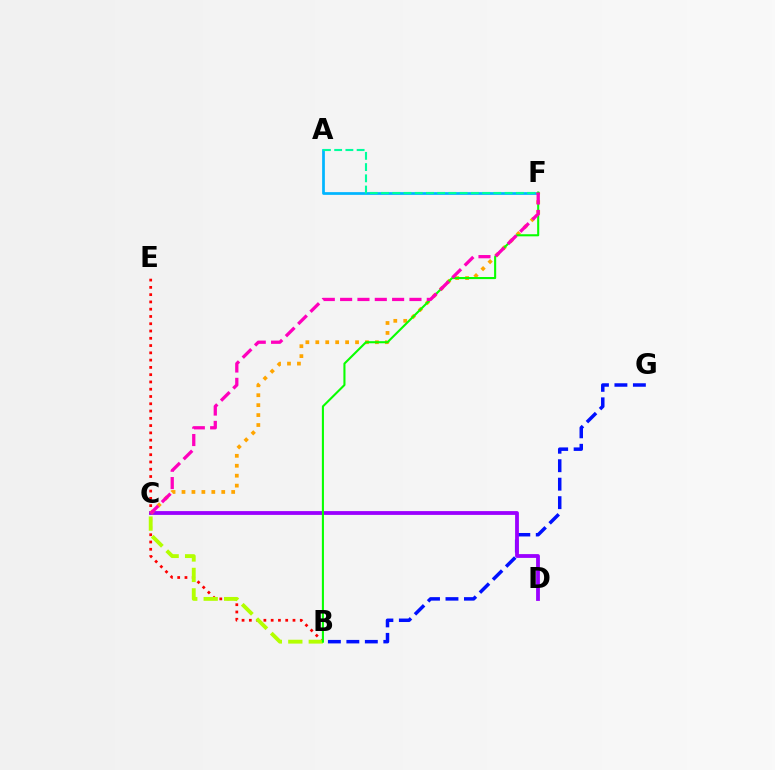{('B', 'G'): [{'color': '#0010ff', 'line_style': 'dashed', 'thickness': 2.51}], ('B', 'E'): [{'color': '#ff0000', 'line_style': 'dotted', 'thickness': 1.98}], ('C', 'D'): [{'color': '#9b00ff', 'line_style': 'solid', 'thickness': 2.74}], ('A', 'F'): [{'color': '#00b5ff', 'line_style': 'solid', 'thickness': 1.97}, {'color': '#00ff9d', 'line_style': 'dashed', 'thickness': 1.53}], ('C', 'F'): [{'color': '#ffa500', 'line_style': 'dotted', 'thickness': 2.7}, {'color': '#ff00bd', 'line_style': 'dashed', 'thickness': 2.35}], ('B', 'C'): [{'color': '#b3ff00', 'line_style': 'dashed', 'thickness': 2.78}], ('B', 'F'): [{'color': '#08ff00', 'line_style': 'solid', 'thickness': 1.5}]}